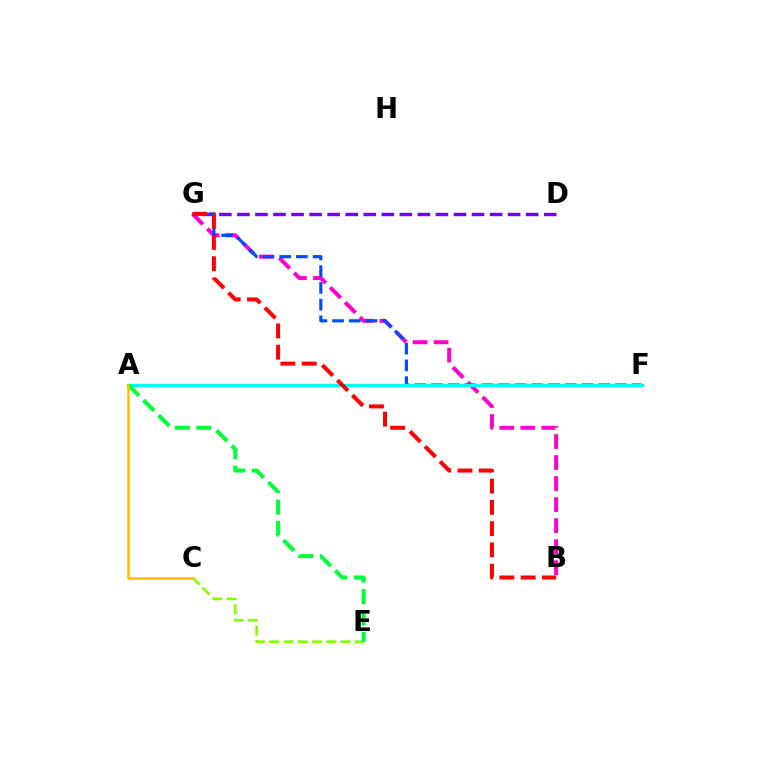{('D', 'G'): [{'color': '#7200ff', 'line_style': 'dashed', 'thickness': 2.45}], ('C', 'E'): [{'color': '#84ff00', 'line_style': 'dashed', 'thickness': 1.94}], ('B', 'G'): [{'color': '#ff00cf', 'line_style': 'dashed', 'thickness': 2.86}, {'color': '#ff0000', 'line_style': 'dashed', 'thickness': 2.89}], ('F', 'G'): [{'color': '#004bff', 'line_style': 'dashed', 'thickness': 2.27}], ('A', 'F'): [{'color': '#00fff6', 'line_style': 'solid', 'thickness': 2.36}], ('A', 'E'): [{'color': '#00ff39', 'line_style': 'dashed', 'thickness': 2.91}], ('A', 'C'): [{'color': '#ffbd00', 'line_style': 'solid', 'thickness': 1.83}]}